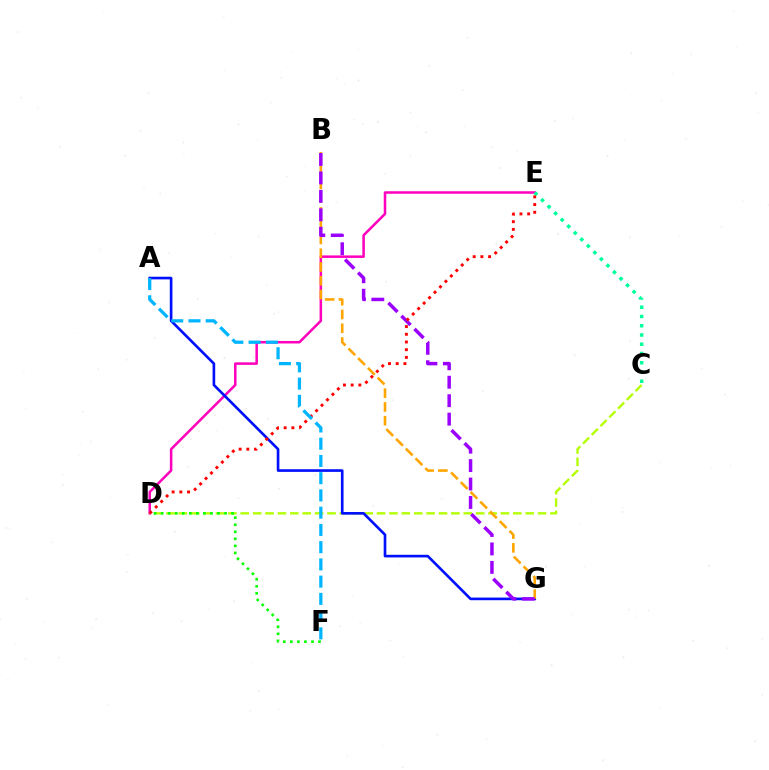{('D', 'E'): [{'color': '#ff00bd', 'line_style': 'solid', 'thickness': 1.81}, {'color': '#ff0000', 'line_style': 'dotted', 'thickness': 2.09}], ('C', 'D'): [{'color': '#b3ff00', 'line_style': 'dashed', 'thickness': 1.68}], ('A', 'G'): [{'color': '#0010ff', 'line_style': 'solid', 'thickness': 1.91}], ('B', 'G'): [{'color': '#ffa500', 'line_style': 'dashed', 'thickness': 1.87}, {'color': '#9b00ff', 'line_style': 'dashed', 'thickness': 2.51}], ('D', 'F'): [{'color': '#08ff00', 'line_style': 'dotted', 'thickness': 1.91}], ('C', 'E'): [{'color': '#00ff9d', 'line_style': 'dotted', 'thickness': 2.51}], ('A', 'F'): [{'color': '#00b5ff', 'line_style': 'dashed', 'thickness': 2.34}]}